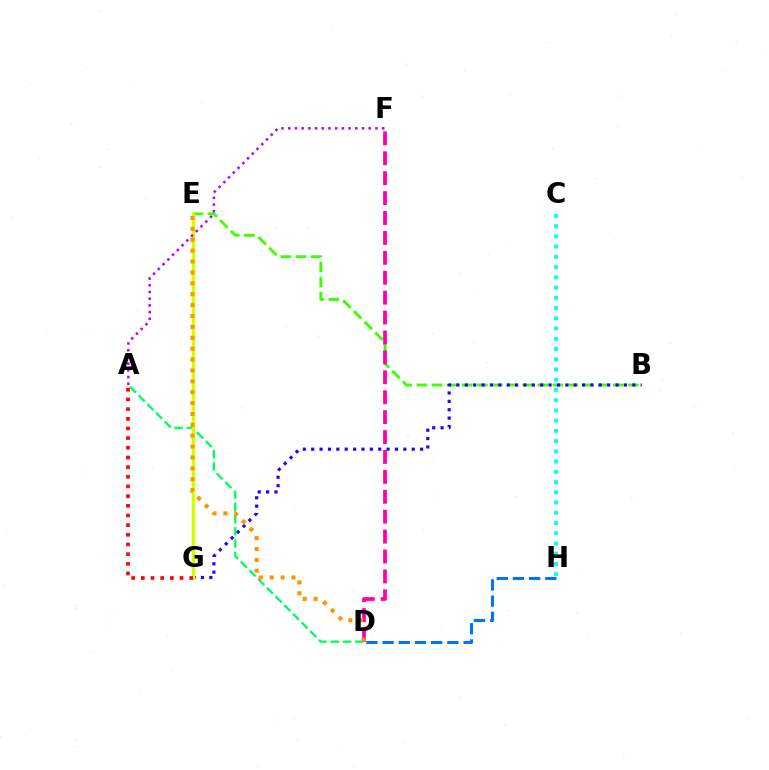{('B', 'E'): [{'color': '#3dff00', 'line_style': 'dashed', 'thickness': 2.05}], ('D', 'F'): [{'color': '#ff00ac', 'line_style': 'dashed', 'thickness': 2.7}], ('B', 'G'): [{'color': '#2500ff', 'line_style': 'dotted', 'thickness': 2.28}], ('A', 'D'): [{'color': '#00ff5c', 'line_style': 'dashed', 'thickness': 1.67}], ('C', 'H'): [{'color': '#00fff6', 'line_style': 'dotted', 'thickness': 2.78}], ('E', 'G'): [{'color': '#d1ff00', 'line_style': 'solid', 'thickness': 2.44}], ('D', 'E'): [{'color': '#ff9400', 'line_style': 'dotted', 'thickness': 2.96}], ('A', 'G'): [{'color': '#ff0000', 'line_style': 'dotted', 'thickness': 2.63}], ('A', 'F'): [{'color': '#b900ff', 'line_style': 'dotted', 'thickness': 1.82}], ('D', 'H'): [{'color': '#0074ff', 'line_style': 'dashed', 'thickness': 2.2}]}